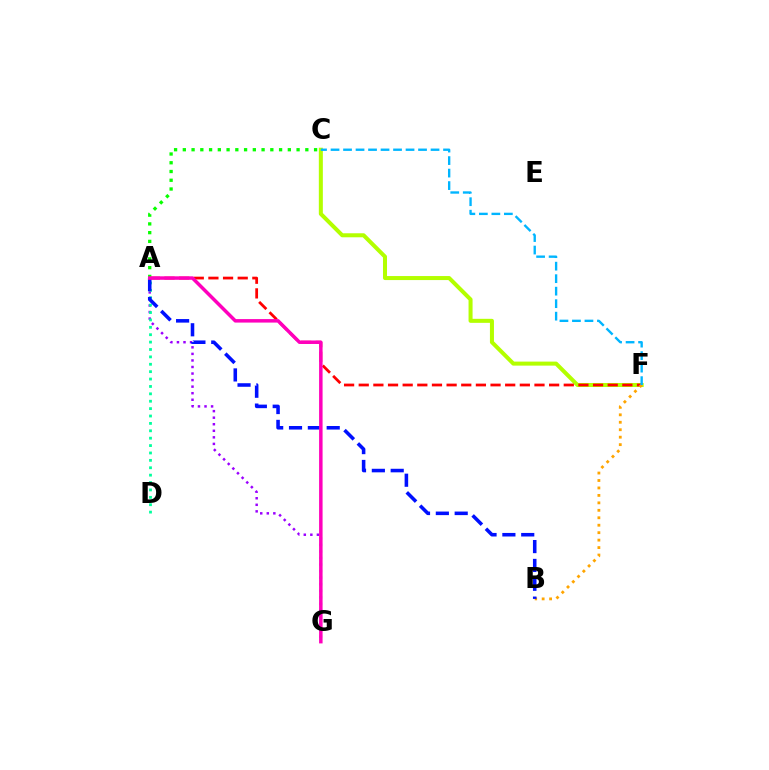{('C', 'F'): [{'color': '#b3ff00', 'line_style': 'solid', 'thickness': 2.89}, {'color': '#00b5ff', 'line_style': 'dashed', 'thickness': 1.7}], ('A', 'F'): [{'color': '#ff0000', 'line_style': 'dashed', 'thickness': 1.99}], ('A', 'G'): [{'color': '#9b00ff', 'line_style': 'dotted', 'thickness': 1.78}, {'color': '#ff00bd', 'line_style': 'solid', 'thickness': 2.51}], ('B', 'F'): [{'color': '#ffa500', 'line_style': 'dotted', 'thickness': 2.03}], ('A', 'C'): [{'color': '#08ff00', 'line_style': 'dotted', 'thickness': 2.38}], ('A', 'D'): [{'color': '#00ff9d', 'line_style': 'dotted', 'thickness': 2.01}], ('A', 'B'): [{'color': '#0010ff', 'line_style': 'dashed', 'thickness': 2.56}]}